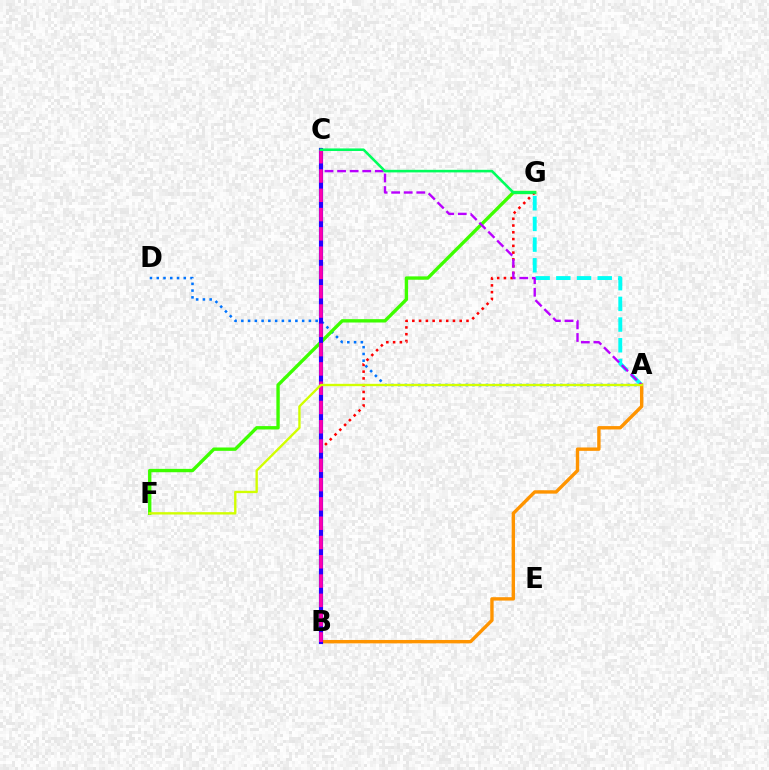{('A', 'D'): [{'color': '#0074ff', 'line_style': 'dotted', 'thickness': 1.84}], ('F', 'G'): [{'color': '#3dff00', 'line_style': 'solid', 'thickness': 2.42}], ('B', 'G'): [{'color': '#ff0000', 'line_style': 'dotted', 'thickness': 1.84}], ('A', 'G'): [{'color': '#00fff6', 'line_style': 'dashed', 'thickness': 2.81}], ('A', 'B'): [{'color': '#ff9400', 'line_style': 'solid', 'thickness': 2.44}], ('A', 'C'): [{'color': '#b900ff', 'line_style': 'dashed', 'thickness': 1.71}], ('B', 'C'): [{'color': '#2500ff', 'line_style': 'solid', 'thickness': 2.99}, {'color': '#ff00ac', 'line_style': 'dashed', 'thickness': 2.62}], ('C', 'G'): [{'color': '#00ff5c', 'line_style': 'solid', 'thickness': 1.86}], ('A', 'F'): [{'color': '#d1ff00', 'line_style': 'solid', 'thickness': 1.7}]}